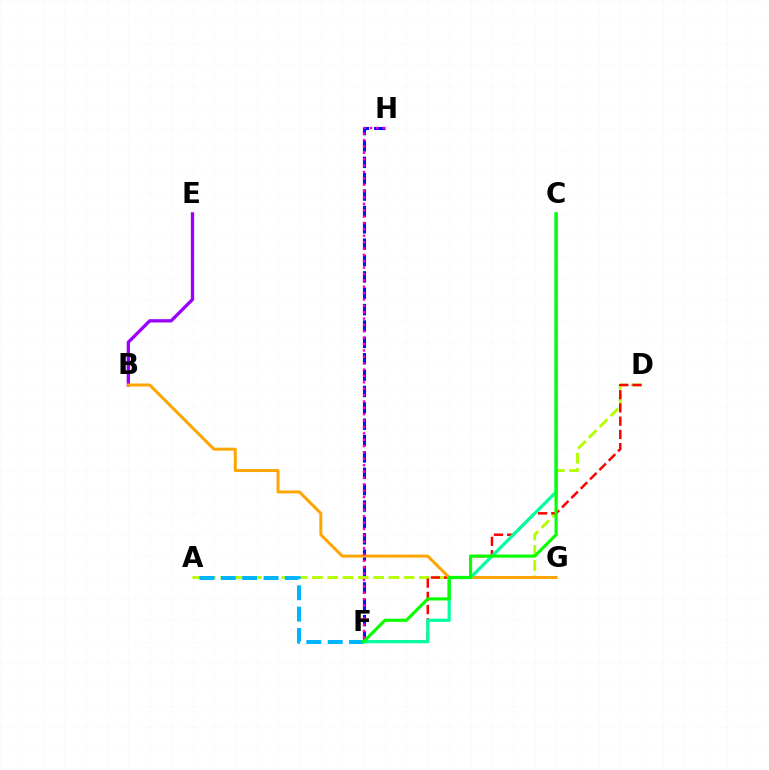{('F', 'H'): [{'color': '#0010ff', 'line_style': 'dashed', 'thickness': 2.22}, {'color': '#ff00bd', 'line_style': 'dotted', 'thickness': 1.73}], ('A', 'D'): [{'color': '#b3ff00', 'line_style': 'dashed', 'thickness': 2.08}], ('D', 'F'): [{'color': '#ff0000', 'line_style': 'dashed', 'thickness': 1.8}], ('B', 'E'): [{'color': '#9b00ff', 'line_style': 'solid', 'thickness': 2.37}], ('A', 'F'): [{'color': '#00b5ff', 'line_style': 'dashed', 'thickness': 2.9}], ('B', 'G'): [{'color': '#ffa500', 'line_style': 'solid', 'thickness': 2.15}], ('C', 'F'): [{'color': '#00ff9d', 'line_style': 'solid', 'thickness': 2.29}, {'color': '#08ff00', 'line_style': 'solid', 'thickness': 2.26}]}